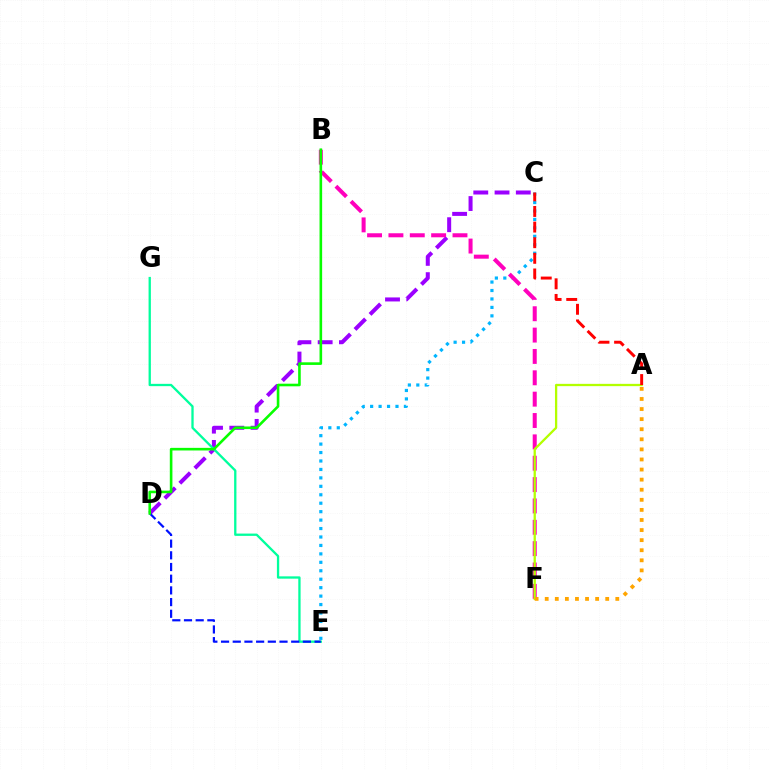{('C', 'D'): [{'color': '#9b00ff', 'line_style': 'dashed', 'thickness': 2.89}], ('C', 'E'): [{'color': '#00b5ff', 'line_style': 'dotted', 'thickness': 2.29}], ('B', 'F'): [{'color': '#ff00bd', 'line_style': 'dashed', 'thickness': 2.9}], ('E', 'G'): [{'color': '#00ff9d', 'line_style': 'solid', 'thickness': 1.66}], ('A', 'F'): [{'color': '#b3ff00', 'line_style': 'solid', 'thickness': 1.65}, {'color': '#ffa500', 'line_style': 'dotted', 'thickness': 2.74}], ('D', 'E'): [{'color': '#0010ff', 'line_style': 'dashed', 'thickness': 1.59}], ('B', 'D'): [{'color': '#08ff00', 'line_style': 'solid', 'thickness': 1.88}], ('A', 'C'): [{'color': '#ff0000', 'line_style': 'dashed', 'thickness': 2.12}]}